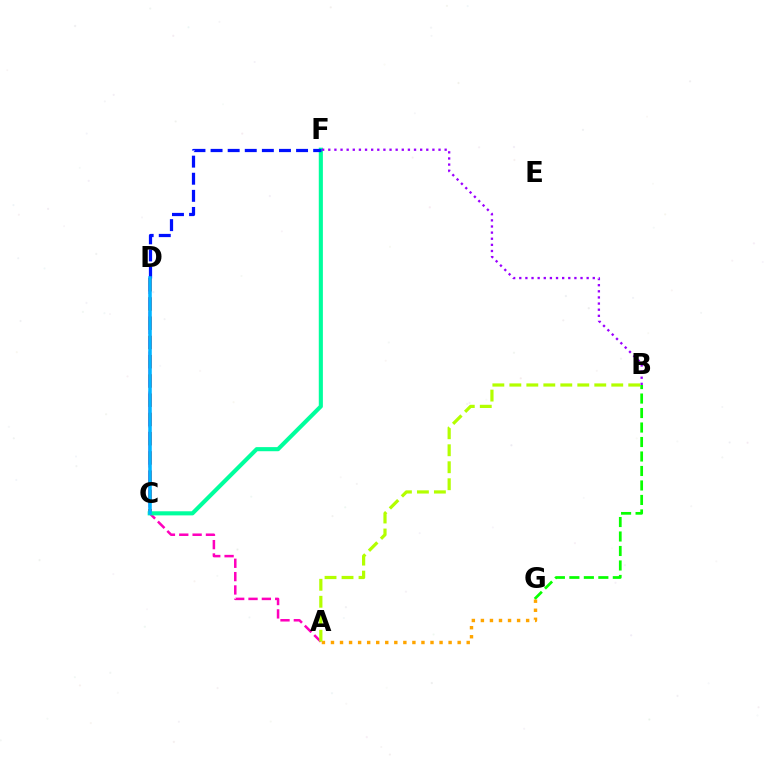{('C', 'D'): [{'color': '#ff0000', 'line_style': 'dashed', 'thickness': 2.61}, {'color': '#00b5ff', 'line_style': 'solid', 'thickness': 2.56}], ('A', 'D'): [{'color': '#ff00bd', 'line_style': 'dashed', 'thickness': 1.81}], ('B', 'G'): [{'color': '#08ff00', 'line_style': 'dashed', 'thickness': 1.97}], ('C', 'F'): [{'color': '#00ff9d', 'line_style': 'solid', 'thickness': 2.96}], ('D', 'F'): [{'color': '#0010ff', 'line_style': 'dashed', 'thickness': 2.32}], ('B', 'F'): [{'color': '#9b00ff', 'line_style': 'dotted', 'thickness': 1.66}], ('A', 'G'): [{'color': '#ffa500', 'line_style': 'dotted', 'thickness': 2.46}], ('A', 'B'): [{'color': '#b3ff00', 'line_style': 'dashed', 'thickness': 2.31}]}